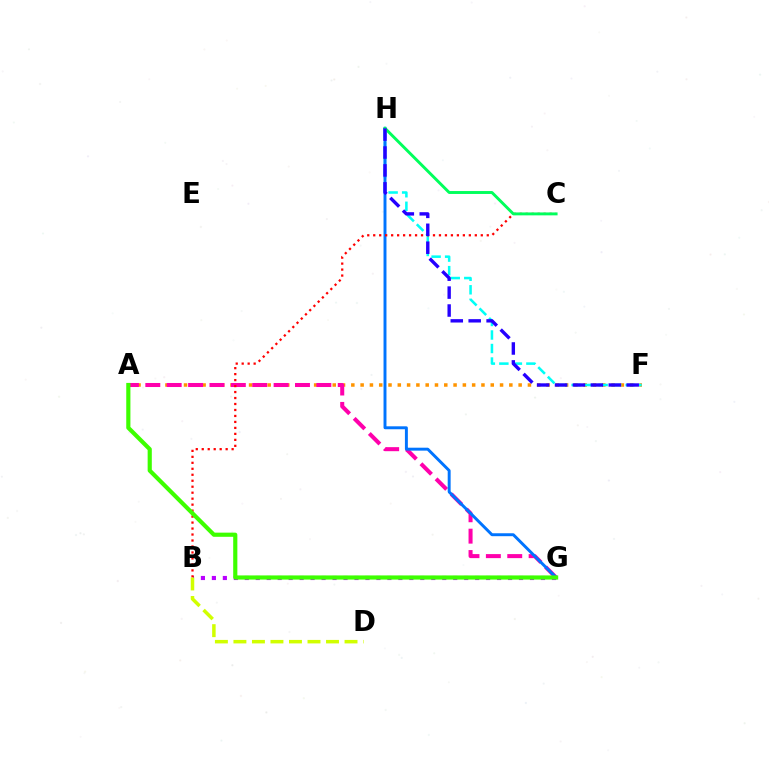{('A', 'F'): [{'color': '#ff9400', 'line_style': 'dotted', 'thickness': 2.53}], ('F', 'H'): [{'color': '#00fff6', 'line_style': 'dashed', 'thickness': 1.84}, {'color': '#2500ff', 'line_style': 'dashed', 'thickness': 2.43}], ('A', 'G'): [{'color': '#ff00ac', 'line_style': 'dashed', 'thickness': 2.9}, {'color': '#3dff00', 'line_style': 'solid', 'thickness': 2.99}], ('G', 'H'): [{'color': '#0074ff', 'line_style': 'solid', 'thickness': 2.12}], ('B', 'G'): [{'color': '#b900ff', 'line_style': 'dotted', 'thickness': 2.98}], ('B', 'C'): [{'color': '#ff0000', 'line_style': 'dotted', 'thickness': 1.62}], ('B', 'D'): [{'color': '#d1ff00', 'line_style': 'dashed', 'thickness': 2.52}], ('C', 'H'): [{'color': '#00ff5c', 'line_style': 'solid', 'thickness': 2.1}]}